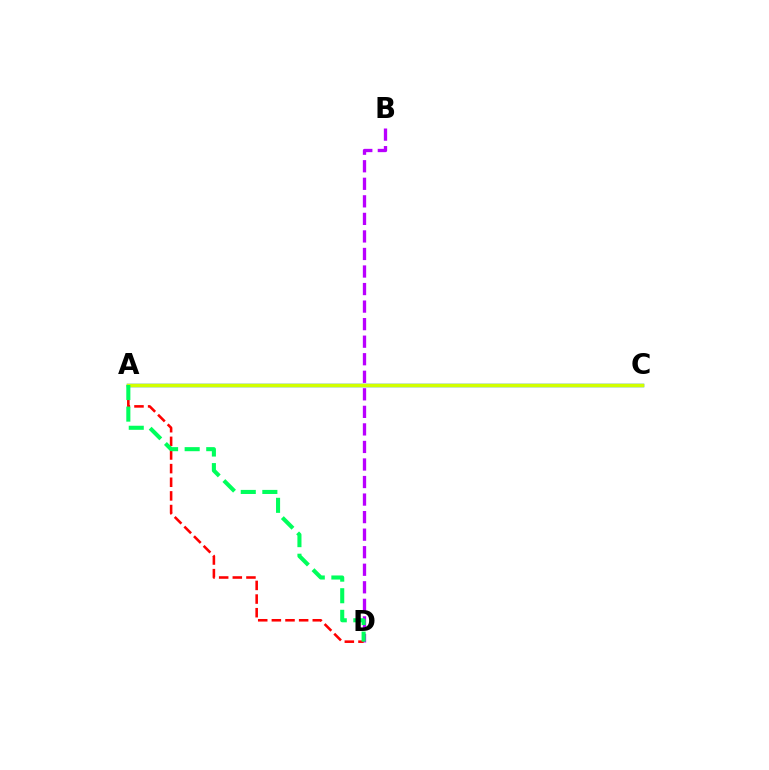{('B', 'D'): [{'color': '#b900ff', 'line_style': 'dashed', 'thickness': 2.38}], ('A', 'C'): [{'color': '#0074ff', 'line_style': 'solid', 'thickness': 2.48}, {'color': '#d1ff00', 'line_style': 'solid', 'thickness': 2.51}], ('A', 'D'): [{'color': '#ff0000', 'line_style': 'dashed', 'thickness': 1.85}, {'color': '#00ff5c', 'line_style': 'dashed', 'thickness': 2.93}]}